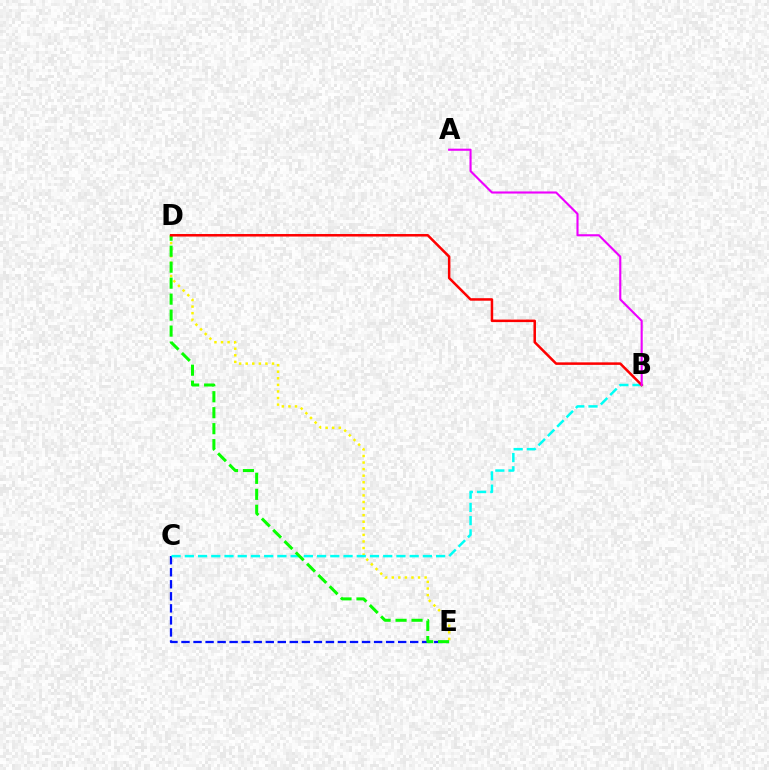{('C', 'E'): [{'color': '#0010ff', 'line_style': 'dashed', 'thickness': 1.64}], ('D', 'E'): [{'color': '#fcf500', 'line_style': 'dotted', 'thickness': 1.79}, {'color': '#08ff00', 'line_style': 'dashed', 'thickness': 2.17}], ('B', 'C'): [{'color': '#00fff6', 'line_style': 'dashed', 'thickness': 1.8}], ('B', 'D'): [{'color': '#ff0000', 'line_style': 'solid', 'thickness': 1.81}], ('A', 'B'): [{'color': '#ee00ff', 'line_style': 'solid', 'thickness': 1.52}]}